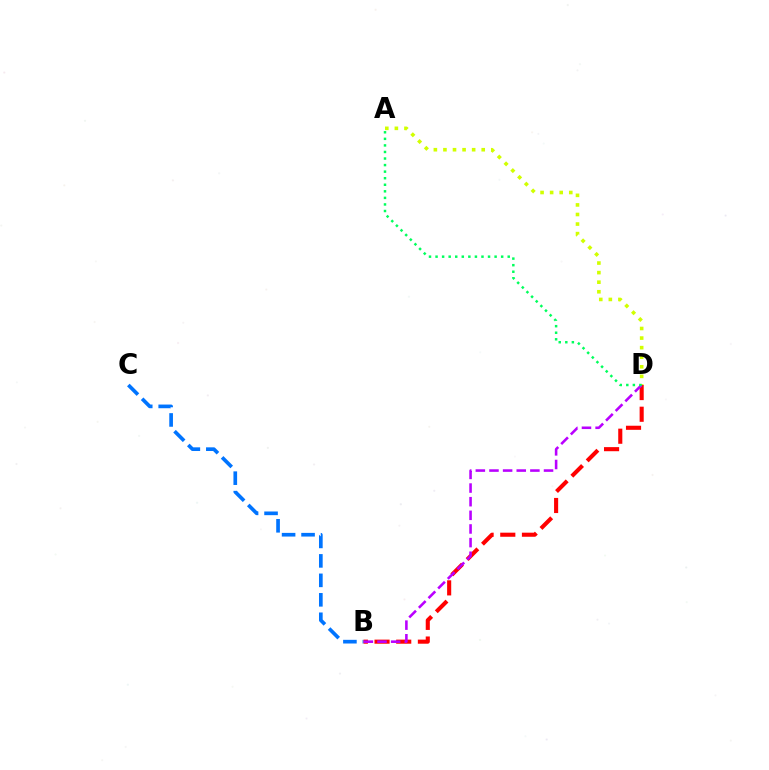{('A', 'D'): [{'color': '#d1ff00', 'line_style': 'dotted', 'thickness': 2.6}, {'color': '#00ff5c', 'line_style': 'dotted', 'thickness': 1.78}], ('B', 'C'): [{'color': '#0074ff', 'line_style': 'dashed', 'thickness': 2.64}], ('B', 'D'): [{'color': '#ff0000', 'line_style': 'dashed', 'thickness': 2.94}, {'color': '#b900ff', 'line_style': 'dashed', 'thickness': 1.85}]}